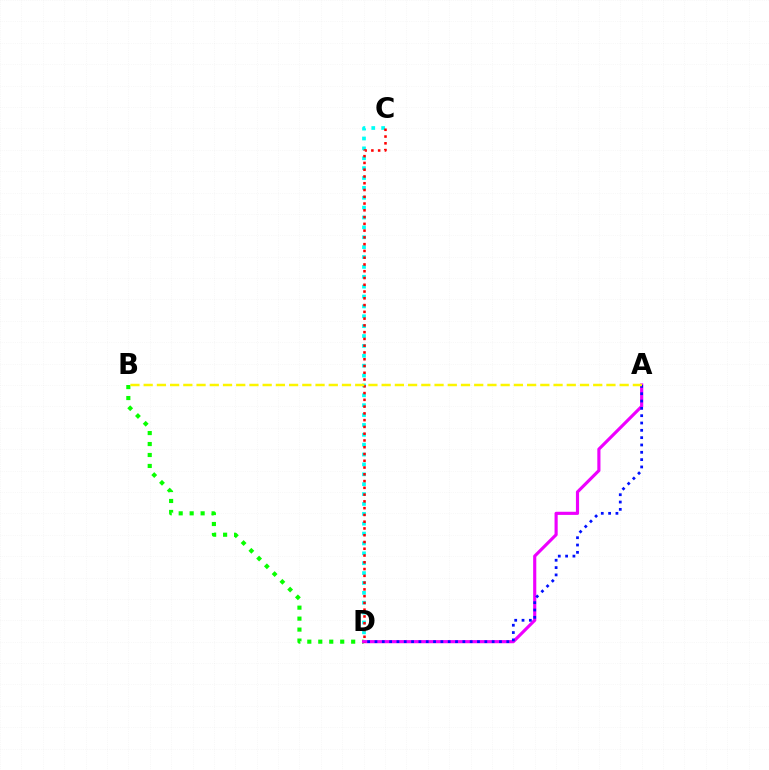{('C', 'D'): [{'color': '#00fff6', 'line_style': 'dotted', 'thickness': 2.68}, {'color': '#ff0000', 'line_style': 'dotted', 'thickness': 1.84}], ('B', 'D'): [{'color': '#08ff00', 'line_style': 'dotted', 'thickness': 2.98}], ('A', 'D'): [{'color': '#ee00ff', 'line_style': 'solid', 'thickness': 2.26}, {'color': '#0010ff', 'line_style': 'dotted', 'thickness': 1.99}], ('A', 'B'): [{'color': '#fcf500', 'line_style': 'dashed', 'thickness': 1.8}]}